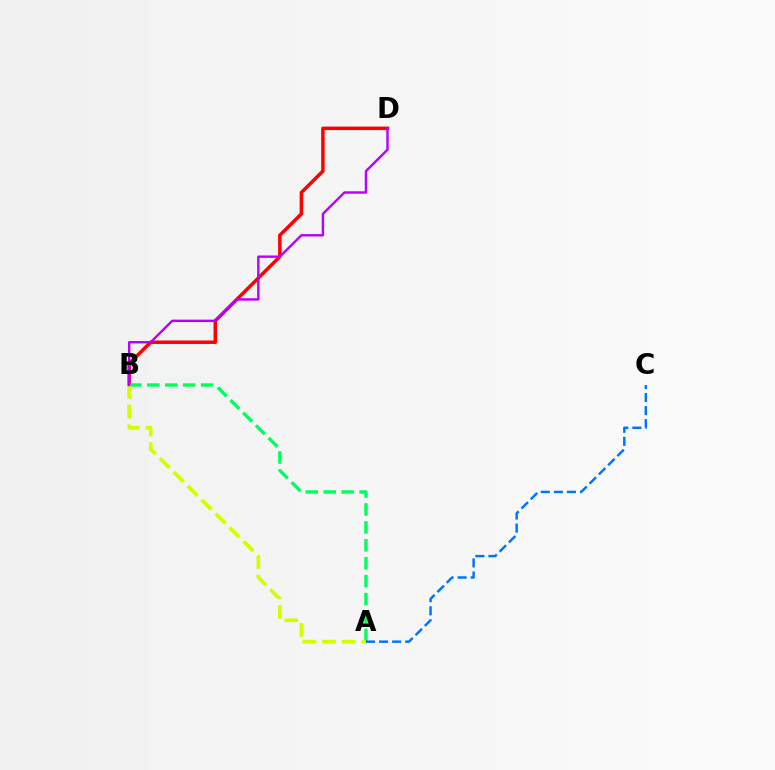{('B', 'D'): [{'color': '#ff0000', 'line_style': 'solid', 'thickness': 2.51}, {'color': '#b900ff', 'line_style': 'solid', 'thickness': 1.74}], ('A', 'B'): [{'color': '#00ff5c', 'line_style': 'dashed', 'thickness': 2.44}, {'color': '#d1ff00', 'line_style': 'dashed', 'thickness': 2.68}], ('A', 'C'): [{'color': '#0074ff', 'line_style': 'dashed', 'thickness': 1.77}]}